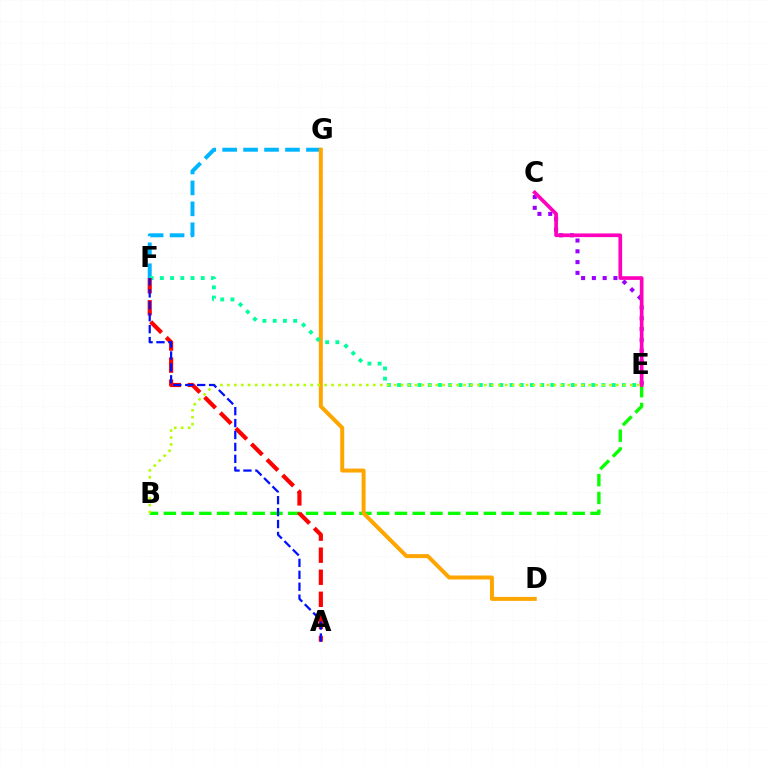{('F', 'G'): [{'color': '#00b5ff', 'line_style': 'dashed', 'thickness': 2.84}], ('B', 'E'): [{'color': '#08ff00', 'line_style': 'dashed', 'thickness': 2.42}, {'color': '#b3ff00', 'line_style': 'dotted', 'thickness': 1.89}], ('D', 'G'): [{'color': '#ffa500', 'line_style': 'solid', 'thickness': 2.86}], ('E', 'F'): [{'color': '#00ff9d', 'line_style': 'dotted', 'thickness': 2.78}], ('C', 'E'): [{'color': '#9b00ff', 'line_style': 'dotted', 'thickness': 2.93}, {'color': '#ff00bd', 'line_style': 'solid', 'thickness': 2.65}], ('A', 'F'): [{'color': '#ff0000', 'line_style': 'dashed', 'thickness': 3.0}, {'color': '#0010ff', 'line_style': 'dashed', 'thickness': 1.62}]}